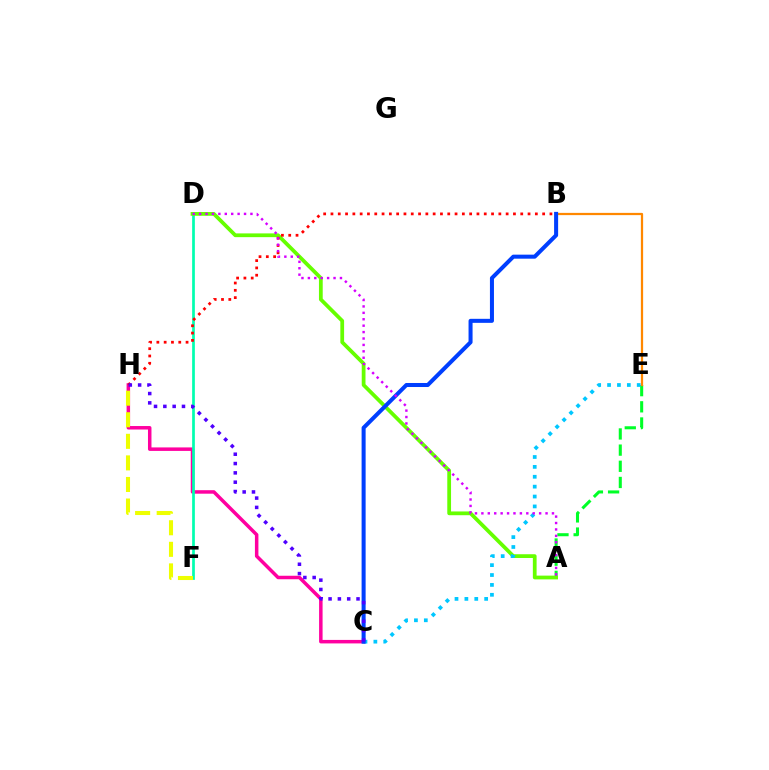{('C', 'H'): [{'color': '#ff00a0', 'line_style': 'solid', 'thickness': 2.52}, {'color': '#4f00ff', 'line_style': 'dotted', 'thickness': 2.53}], ('A', 'E'): [{'color': '#00ff27', 'line_style': 'dashed', 'thickness': 2.2}], ('D', 'F'): [{'color': '#00ffaf', 'line_style': 'solid', 'thickness': 1.95}], ('A', 'D'): [{'color': '#66ff00', 'line_style': 'solid', 'thickness': 2.71}, {'color': '#d600ff', 'line_style': 'dotted', 'thickness': 1.74}], ('B', 'H'): [{'color': '#ff0000', 'line_style': 'dotted', 'thickness': 1.98}], ('B', 'E'): [{'color': '#ff8800', 'line_style': 'solid', 'thickness': 1.61}], ('F', 'H'): [{'color': '#eeff00', 'line_style': 'dashed', 'thickness': 2.93}], ('C', 'E'): [{'color': '#00c7ff', 'line_style': 'dotted', 'thickness': 2.69}], ('B', 'C'): [{'color': '#003fff', 'line_style': 'solid', 'thickness': 2.9}]}